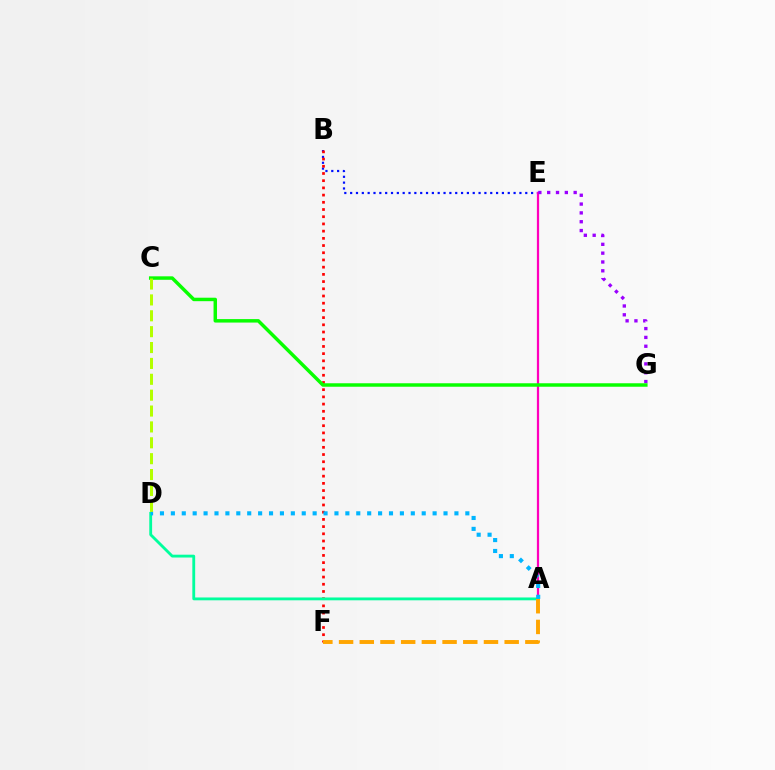{('B', 'E'): [{'color': '#0010ff', 'line_style': 'dotted', 'thickness': 1.59}], ('B', 'F'): [{'color': '#ff0000', 'line_style': 'dotted', 'thickness': 1.96}], ('A', 'E'): [{'color': '#ff00bd', 'line_style': 'solid', 'thickness': 1.61}], ('A', 'D'): [{'color': '#00ff9d', 'line_style': 'solid', 'thickness': 2.04}, {'color': '#00b5ff', 'line_style': 'dotted', 'thickness': 2.96}], ('E', 'G'): [{'color': '#9b00ff', 'line_style': 'dotted', 'thickness': 2.4}], ('C', 'G'): [{'color': '#08ff00', 'line_style': 'solid', 'thickness': 2.5}], ('C', 'D'): [{'color': '#b3ff00', 'line_style': 'dashed', 'thickness': 2.16}], ('A', 'F'): [{'color': '#ffa500', 'line_style': 'dashed', 'thickness': 2.81}]}